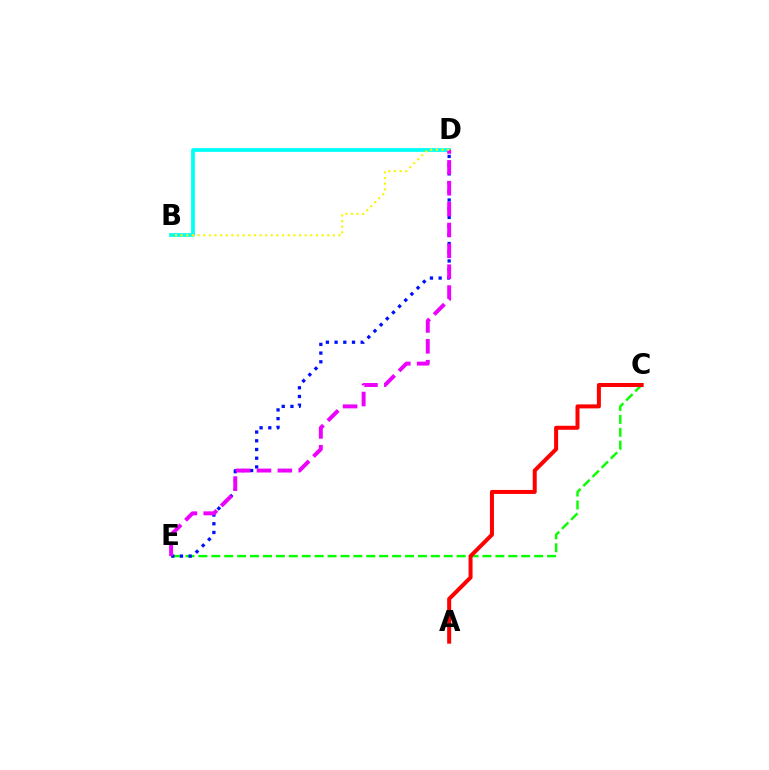{('C', 'E'): [{'color': '#08ff00', 'line_style': 'dashed', 'thickness': 1.75}], ('B', 'D'): [{'color': '#00fff6', 'line_style': 'solid', 'thickness': 2.71}, {'color': '#fcf500', 'line_style': 'dotted', 'thickness': 1.53}], ('D', 'E'): [{'color': '#0010ff', 'line_style': 'dotted', 'thickness': 2.37}, {'color': '#ee00ff', 'line_style': 'dashed', 'thickness': 2.84}], ('A', 'C'): [{'color': '#ff0000', 'line_style': 'solid', 'thickness': 2.88}]}